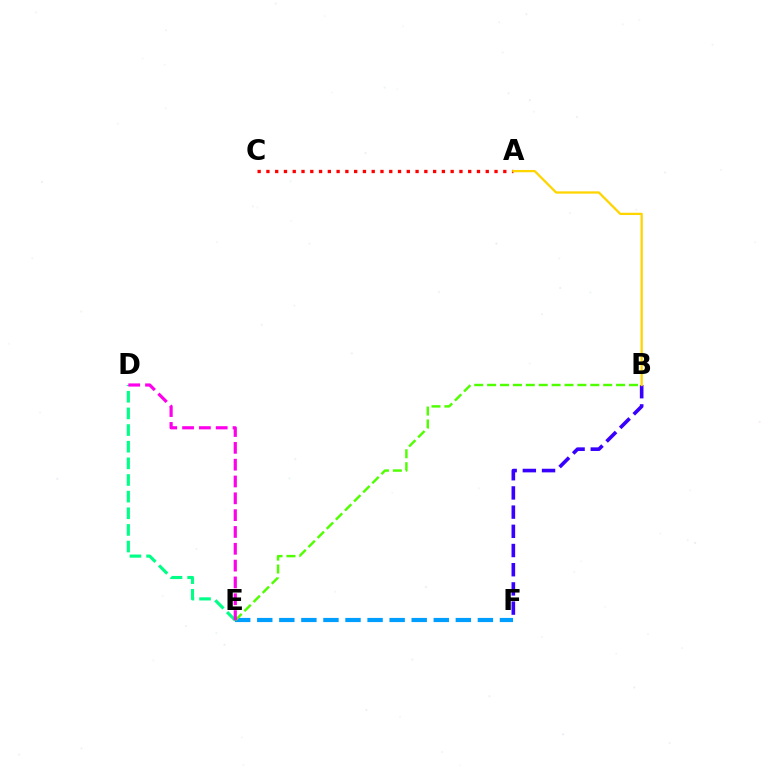{('E', 'F'): [{'color': '#009eff', 'line_style': 'dashed', 'thickness': 3.0}], ('B', 'E'): [{'color': '#4fff00', 'line_style': 'dashed', 'thickness': 1.75}], ('D', 'E'): [{'color': '#00ff86', 'line_style': 'dashed', 'thickness': 2.26}, {'color': '#ff00ed', 'line_style': 'dashed', 'thickness': 2.29}], ('A', 'C'): [{'color': '#ff0000', 'line_style': 'dotted', 'thickness': 2.38}], ('B', 'F'): [{'color': '#3700ff', 'line_style': 'dashed', 'thickness': 2.61}], ('A', 'B'): [{'color': '#ffd500', 'line_style': 'solid', 'thickness': 1.64}]}